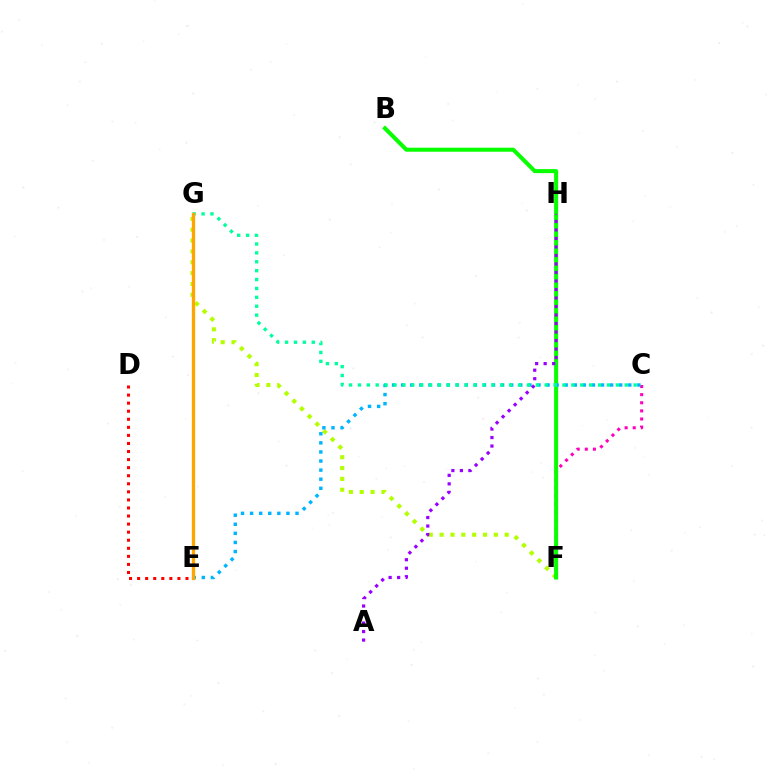{('F', 'G'): [{'color': '#b3ff00', 'line_style': 'dotted', 'thickness': 2.95}], ('F', 'H'): [{'color': '#0010ff', 'line_style': 'dashed', 'thickness': 2.06}], ('C', 'F'): [{'color': '#ff00bd', 'line_style': 'dotted', 'thickness': 2.2}], ('D', 'E'): [{'color': '#ff0000', 'line_style': 'dotted', 'thickness': 2.19}], ('B', 'F'): [{'color': '#08ff00', 'line_style': 'solid', 'thickness': 2.9}], ('C', 'E'): [{'color': '#00b5ff', 'line_style': 'dotted', 'thickness': 2.47}], ('C', 'G'): [{'color': '#00ff9d', 'line_style': 'dotted', 'thickness': 2.42}], ('A', 'H'): [{'color': '#9b00ff', 'line_style': 'dotted', 'thickness': 2.31}], ('E', 'G'): [{'color': '#ffa500', 'line_style': 'solid', 'thickness': 2.38}]}